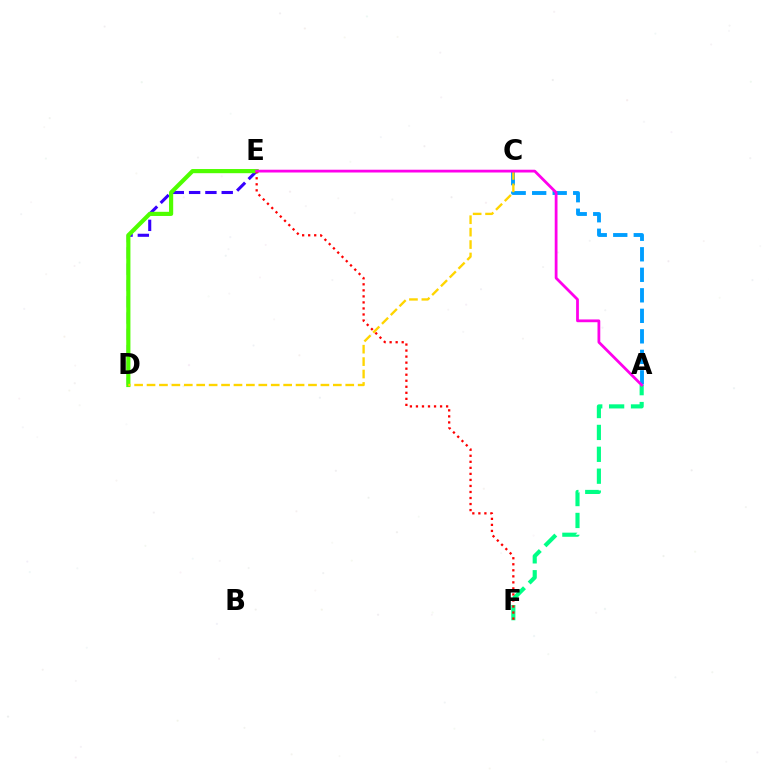{('A', 'F'): [{'color': '#00ff86', 'line_style': 'dashed', 'thickness': 2.97}], ('D', 'E'): [{'color': '#3700ff', 'line_style': 'dashed', 'thickness': 2.21}, {'color': '#4fff00', 'line_style': 'solid', 'thickness': 2.99}], ('A', 'C'): [{'color': '#009eff', 'line_style': 'dashed', 'thickness': 2.79}], ('C', 'D'): [{'color': '#ffd500', 'line_style': 'dashed', 'thickness': 1.69}], ('E', 'F'): [{'color': '#ff0000', 'line_style': 'dotted', 'thickness': 1.64}], ('A', 'E'): [{'color': '#ff00ed', 'line_style': 'solid', 'thickness': 2.0}]}